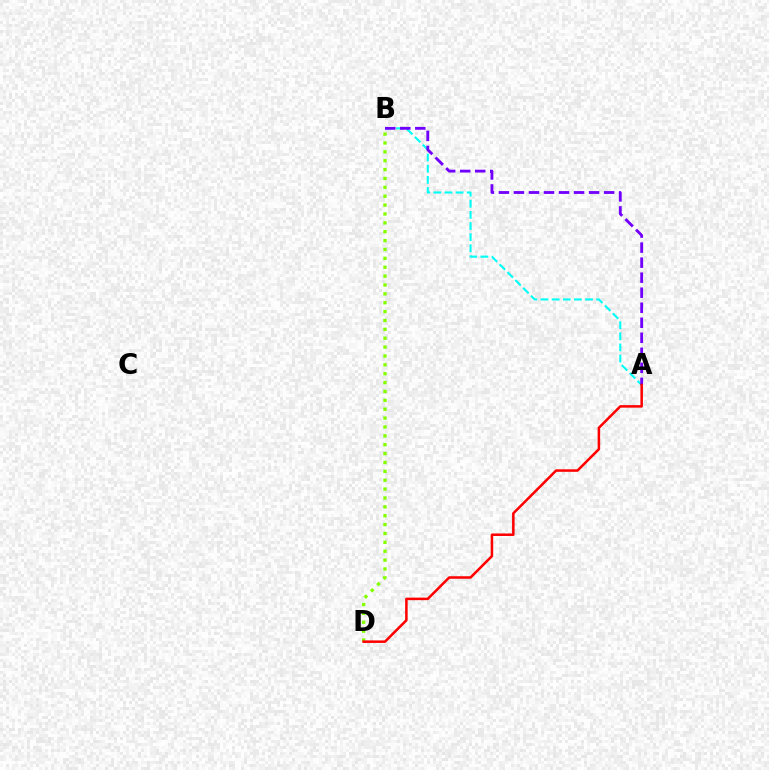{('A', 'B'): [{'color': '#00fff6', 'line_style': 'dashed', 'thickness': 1.51}, {'color': '#7200ff', 'line_style': 'dashed', 'thickness': 2.04}], ('B', 'D'): [{'color': '#84ff00', 'line_style': 'dotted', 'thickness': 2.41}], ('A', 'D'): [{'color': '#ff0000', 'line_style': 'solid', 'thickness': 1.82}]}